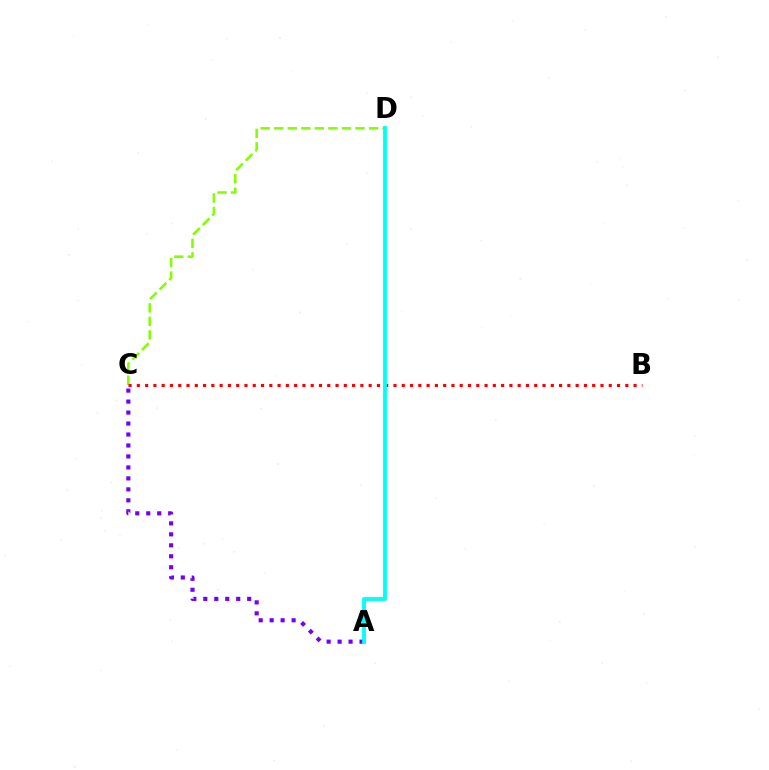{('C', 'D'): [{'color': '#84ff00', 'line_style': 'dashed', 'thickness': 1.84}], ('A', 'C'): [{'color': '#7200ff', 'line_style': 'dotted', 'thickness': 2.98}], ('B', 'C'): [{'color': '#ff0000', 'line_style': 'dotted', 'thickness': 2.25}], ('A', 'D'): [{'color': '#00fff6', 'line_style': 'solid', 'thickness': 2.77}]}